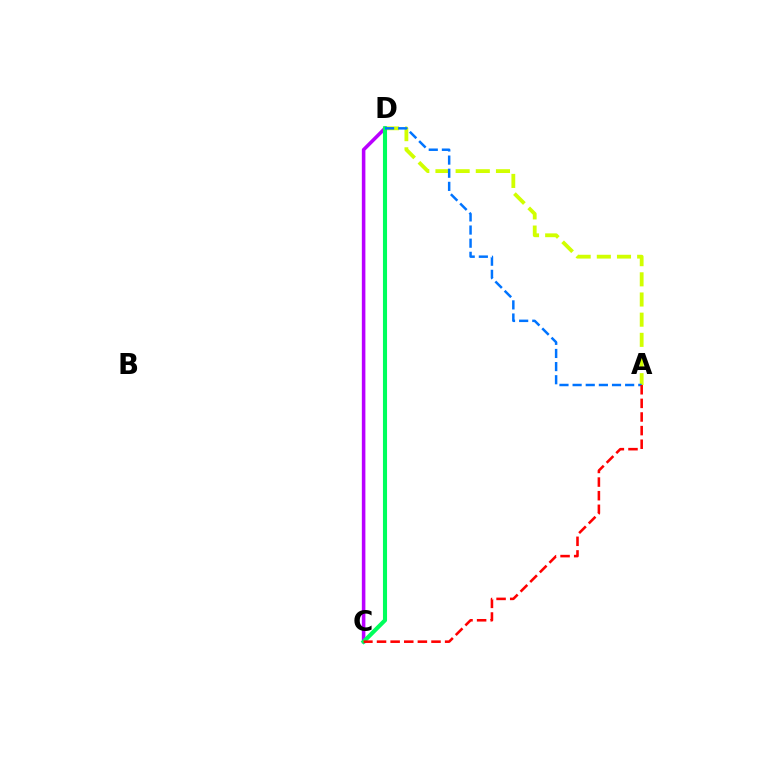{('A', 'D'): [{'color': '#d1ff00', 'line_style': 'dashed', 'thickness': 2.74}, {'color': '#0074ff', 'line_style': 'dashed', 'thickness': 1.78}], ('C', 'D'): [{'color': '#b900ff', 'line_style': 'solid', 'thickness': 2.56}, {'color': '#00ff5c', 'line_style': 'solid', 'thickness': 2.95}], ('A', 'C'): [{'color': '#ff0000', 'line_style': 'dashed', 'thickness': 1.85}]}